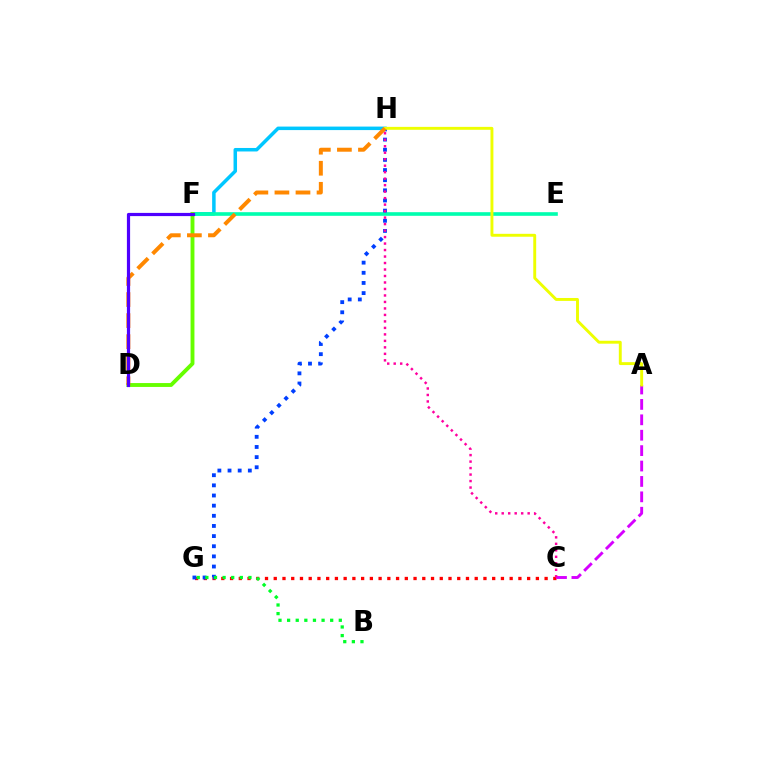{('F', 'H'): [{'color': '#00c7ff', 'line_style': 'solid', 'thickness': 2.52}], ('C', 'G'): [{'color': '#ff0000', 'line_style': 'dotted', 'thickness': 2.37}], ('E', 'F'): [{'color': '#00ffaf', 'line_style': 'solid', 'thickness': 2.61}], ('G', 'H'): [{'color': '#003fff', 'line_style': 'dotted', 'thickness': 2.76}], ('A', 'C'): [{'color': '#d600ff', 'line_style': 'dashed', 'thickness': 2.09}], ('D', 'F'): [{'color': '#66ff00', 'line_style': 'solid', 'thickness': 2.79}, {'color': '#4f00ff', 'line_style': 'solid', 'thickness': 2.3}], ('A', 'H'): [{'color': '#eeff00', 'line_style': 'solid', 'thickness': 2.1}], ('D', 'H'): [{'color': '#ff8800', 'line_style': 'dashed', 'thickness': 2.86}], ('B', 'G'): [{'color': '#00ff27', 'line_style': 'dotted', 'thickness': 2.34}], ('C', 'H'): [{'color': '#ff00a0', 'line_style': 'dotted', 'thickness': 1.76}]}